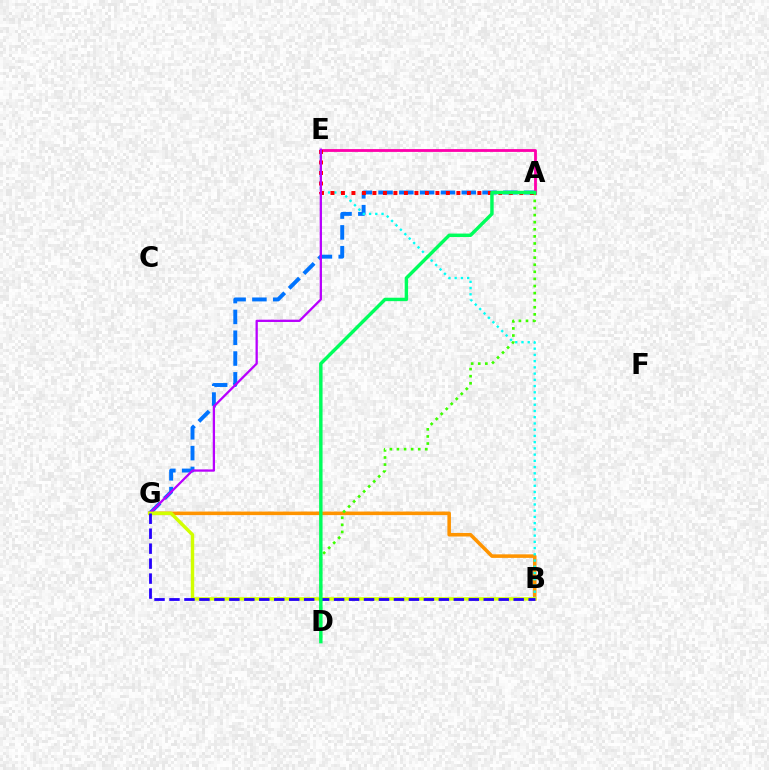{('A', 'G'): [{'color': '#0074ff', 'line_style': 'dashed', 'thickness': 2.83}], ('A', 'E'): [{'color': '#ff00ac', 'line_style': 'solid', 'thickness': 2.03}, {'color': '#ff0000', 'line_style': 'dotted', 'thickness': 2.85}], ('B', 'G'): [{'color': '#ff9400', 'line_style': 'solid', 'thickness': 2.56}, {'color': '#d1ff00', 'line_style': 'solid', 'thickness': 2.47}, {'color': '#2500ff', 'line_style': 'dashed', 'thickness': 2.03}], ('A', 'D'): [{'color': '#3dff00', 'line_style': 'dotted', 'thickness': 1.93}, {'color': '#00ff5c', 'line_style': 'solid', 'thickness': 2.47}], ('B', 'E'): [{'color': '#00fff6', 'line_style': 'dotted', 'thickness': 1.69}], ('E', 'G'): [{'color': '#b900ff', 'line_style': 'solid', 'thickness': 1.65}]}